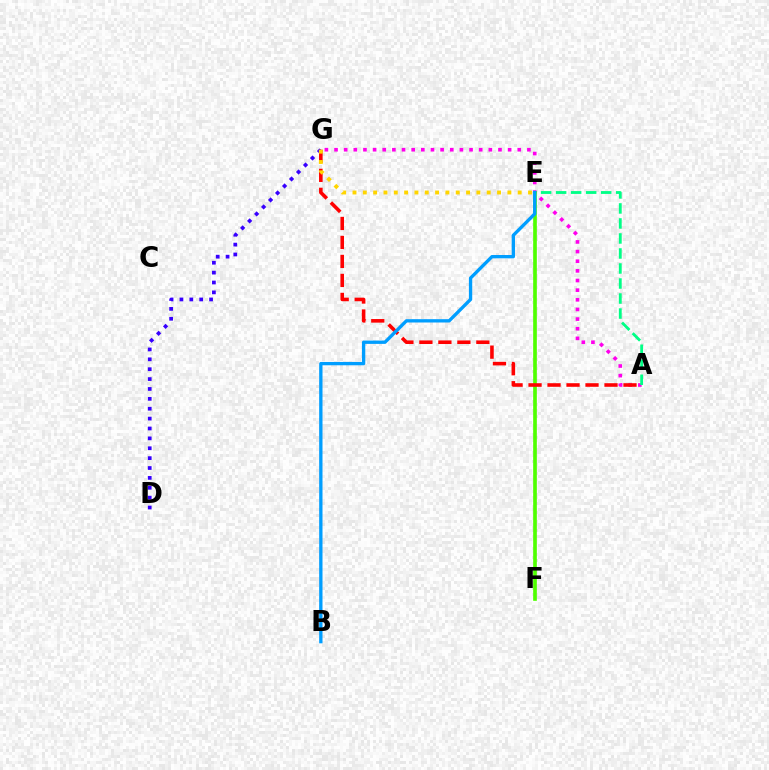{('D', 'G'): [{'color': '#3700ff', 'line_style': 'dotted', 'thickness': 2.68}], ('A', 'G'): [{'color': '#ff00ed', 'line_style': 'dotted', 'thickness': 2.62}, {'color': '#ff0000', 'line_style': 'dashed', 'thickness': 2.58}], ('A', 'E'): [{'color': '#00ff86', 'line_style': 'dashed', 'thickness': 2.04}], ('E', 'F'): [{'color': '#4fff00', 'line_style': 'solid', 'thickness': 2.64}], ('E', 'G'): [{'color': '#ffd500', 'line_style': 'dotted', 'thickness': 2.81}], ('B', 'E'): [{'color': '#009eff', 'line_style': 'solid', 'thickness': 2.39}]}